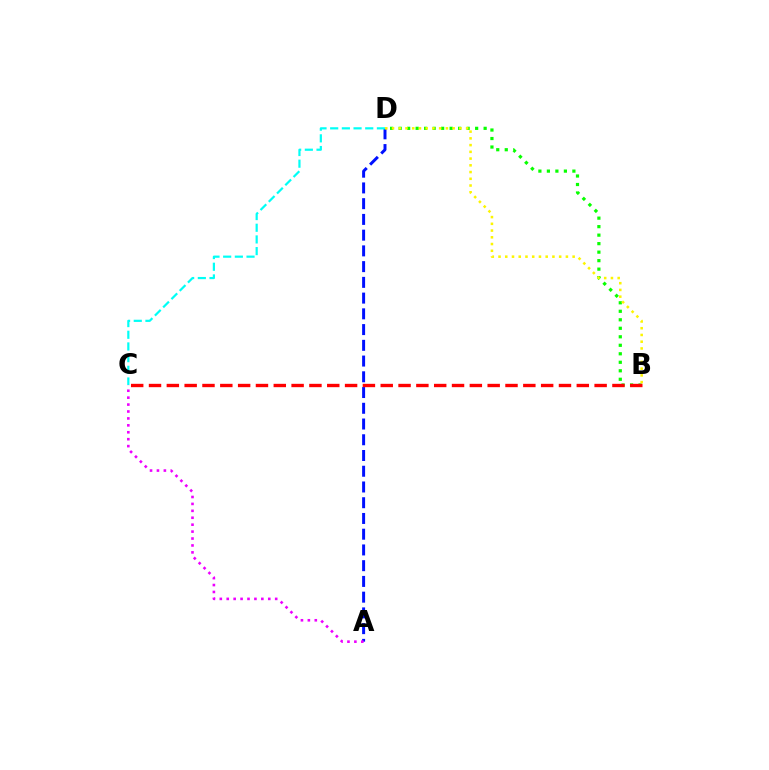{('A', 'D'): [{'color': '#0010ff', 'line_style': 'dashed', 'thickness': 2.14}], ('B', 'D'): [{'color': '#08ff00', 'line_style': 'dotted', 'thickness': 2.31}, {'color': '#fcf500', 'line_style': 'dotted', 'thickness': 1.83}], ('C', 'D'): [{'color': '#00fff6', 'line_style': 'dashed', 'thickness': 1.59}], ('A', 'C'): [{'color': '#ee00ff', 'line_style': 'dotted', 'thickness': 1.88}], ('B', 'C'): [{'color': '#ff0000', 'line_style': 'dashed', 'thickness': 2.42}]}